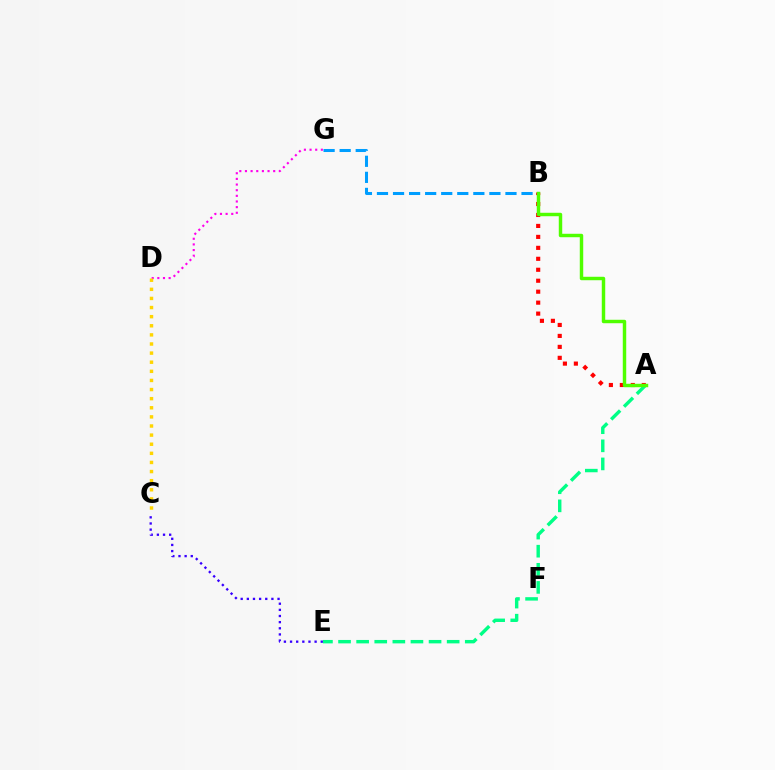{('A', 'B'): [{'color': '#ff0000', 'line_style': 'dotted', 'thickness': 2.98}, {'color': '#4fff00', 'line_style': 'solid', 'thickness': 2.48}], ('D', 'G'): [{'color': '#ff00ed', 'line_style': 'dotted', 'thickness': 1.53}], ('C', 'D'): [{'color': '#ffd500', 'line_style': 'dotted', 'thickness': 2.48}], ('A', 'E'): [{'color': '#00ff86', 'line_style': 'dashed', 'thickness': 2.46}], ('C', 'E'): [{'color': '#3700ff', 'line_style': 'dotted', 'thickness': 1.67}], ('B', 'G'): [{'color': '#009eff', 'line_style': 'dashed', 'thickness': 2.18}]}